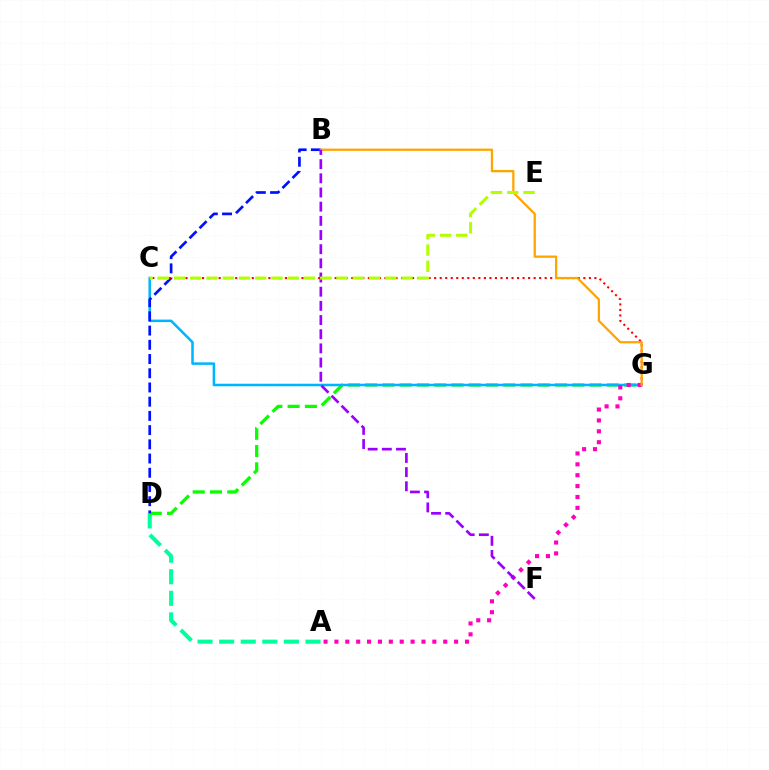{('A', 'D'): [{'color': '#00ff9d', 'line_style': 'dashed', 'thickness': 2.93}], ('D', 'G'): [{'color': '#08ff00', 'line_style': 'dashed', 'thickness': 2.35}], ('C', 'G'): [{'color': '#00b5ff', 'line_style': 'solid', 'thickness': 1.82}, {'color': '#ff0000', 'line_style': 'dotted', 'thickness': 1.5}], ('B', 'D'): [{'color': '#0010ff', 'line_style': 'dashed', 'thickness': 1.93}], ('A', 'G'): [{'color': '#ff00bd', 'line_style': 'dotted', 'thickness': 2.96}], ('B', 'G'): [{'color': '#ffa500', 'line_style': 'solid', 'thickness': 1.64}], ('B', 'F'): [{'color': '#9b00ff', 'line_style': 'dashed', 'thickness': 1.93}], ('C', 'E'): [{'color': '#b3ff00', 'line_style': 'dashed', 'thickness': 2.21}]}